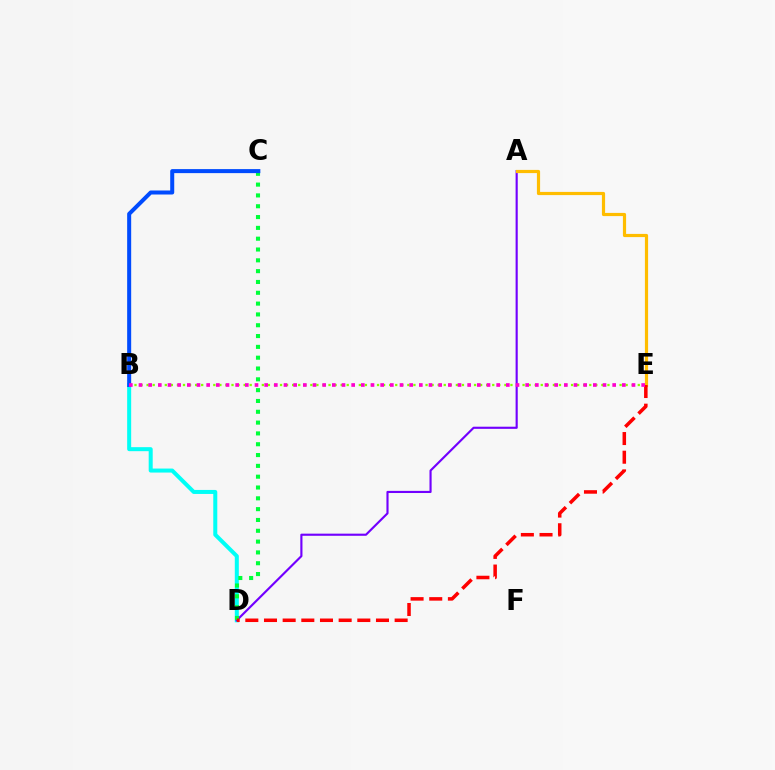{('B', 'D'): [{'color': '#00fff6', 'line_style': 'solid', 'thickness': 2.89}], ('A', 'D'): [{'color': '#7200ff', 'line_style': 'solid', 'thickness': 1.54}], ('B', 'E'): [{'color': '#84ff00', 'line_style': 'dotted', 'thickness': 1.65}, {'color': '#ff00cf', 'line_style': 'dotted', 'thickness': 2.63}], ('A', 'E'): [{'color': '#ffbd00', 'line_style': 'solid', 'thickness': 2.29}], ('C', 'D'): [{'color': '#00ff39', 'line_style': 'dotted', 'thickness': 2.94}], ('D', 'E'): [{'color': '#ff0000', 'line_style': 'dashed', 'thickness': 2.54}], ('B', 'C'): [{'color': '#004bff', 'line_style': 'solid', 'thickness': 2.89}]}